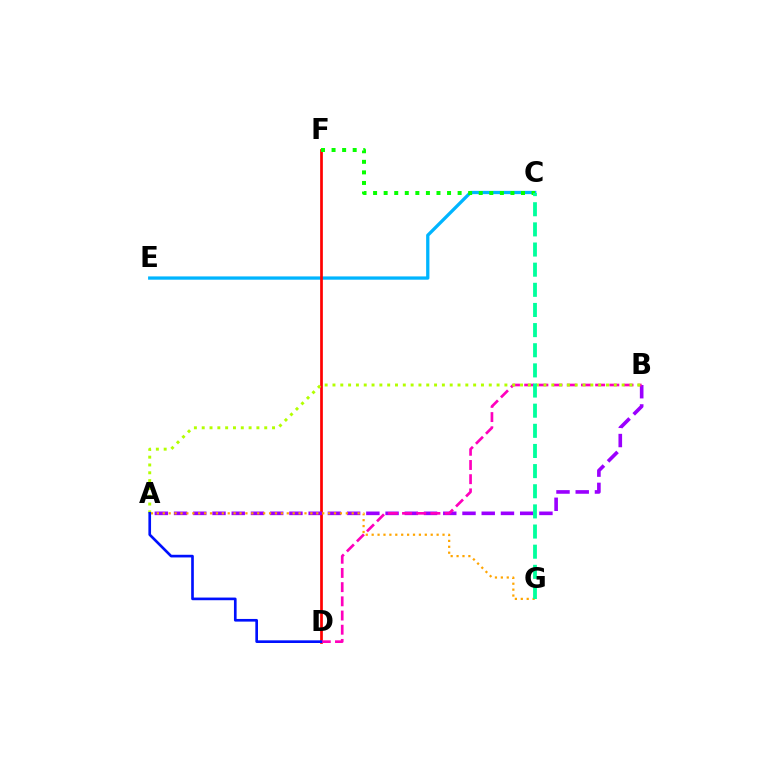{('C', 'E'): [{'color': '#00b5ff', 'line_style': 'solid', 'thickness': 2.36}], ('D', 'F'): [{'color': '#ff0000', 'line_style': 'solid', 'thickness': 1.95}], ('C', 'F'): [{'color': '#08ff00', 'line_style': 'dotted', 'thickness': 2.87}], ('A', 'B'): [{'color': '#9b00ff', 'line_style': 'dashed', 'thickness': 2.61}, {'color': '#b3ff00', 'line_style': 'dotted', 'thickness': 2.12}], ('A', 'G'): [{'color': '#ffa500', 'line_style': 'dotted', 'thickness': 1.6}], ('B', 'D'): [{'color': '#ff00bd', 'line_style': 'dashed', 'thickness': 1.93}], ('A', 'D'): [{'color': '#0010ff', 'line_style': 'solid', 'thickness': 1.92}], ('C', 'G'): [{'color': '#00ff9d', 'line_style': 'dashed', 'thickness': 2.74}]}